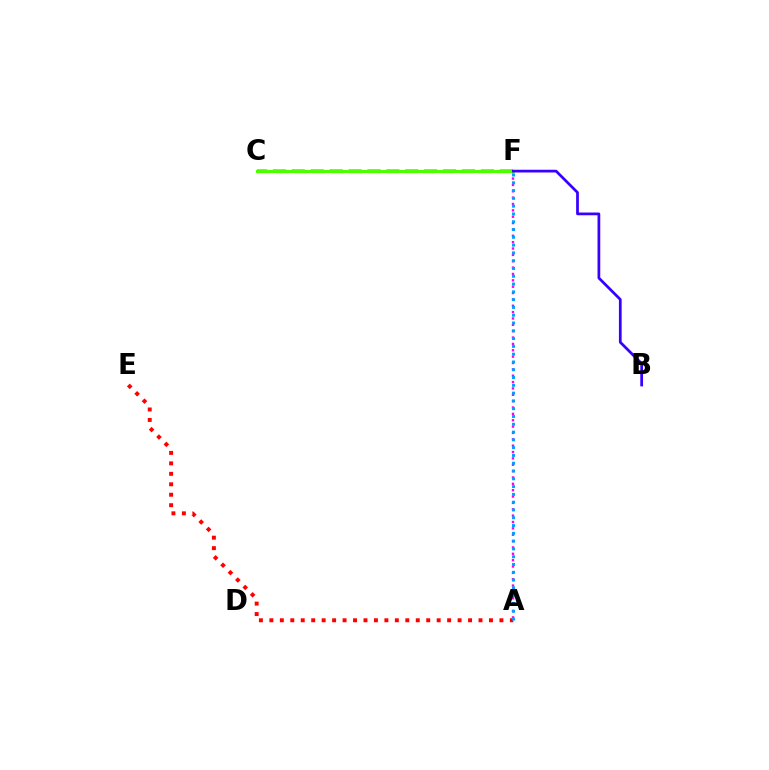{('C', 'F'): [{'color': '#00ff86', 'line_style': 'dashed', 'thickness': 2.57}, {'color': '#ffd500', 'line_style': 'dashed', 'thickness': 2.5}, {'color': '#4fff00', 'line_style': 'solid', 'thickness': 2.16}], ('A', 'F'): [{'color': '#ff00ed', 'line_style': 'dotted', 'thickness': 1.73}, {'color': '#009eff', 'line_style': 'dotted', 'thickness': 2.12}], ('A', 'E'): [{'color': '#ff0000', 'line_style': 'dotted', 'thickness': 2.84}], ('B', 'F'): [{'color': '#3700ff', 'line_style': 'solid', 'thickness': 1.97}]}